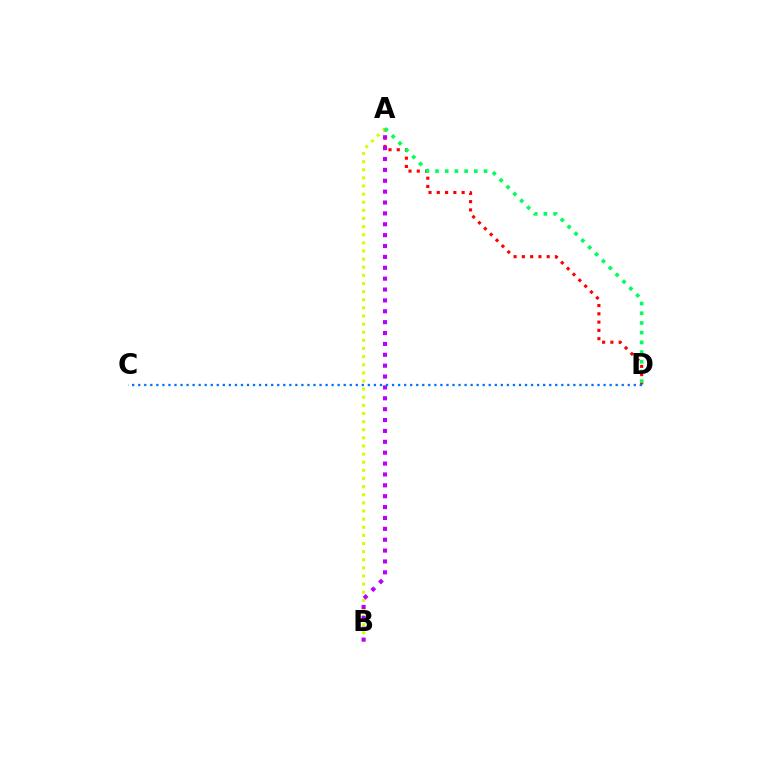{('A', 'D'): [{'color': '#ff0000', 'line_style': 'dotted', 'thickness': 2.25}, {'color': '#00ff5c', 'line_style': 'dotted', 'thickness': 2.64}], ('A', 'B'): [{'color': '#d1ff00', 'line_style': 'dotted', 'thickness': 2.21}, {'color': '#b900ff', 'line_style': 'dotted', 'thickness': 2.96}], ('C', 'D'): [{'color': '#0074ff', 'line_style': 'dotted', 'thickness': 1.64}]}